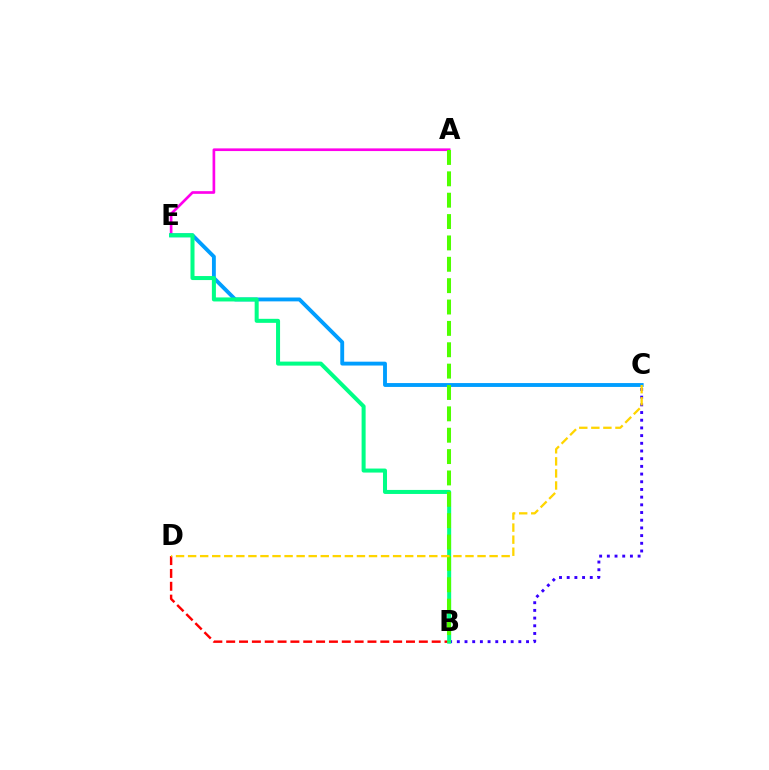{('B', 'D'): [{'color': '#ff0000', 'line_style': 'dashed', 'thickness': 1.74}], ('A', 'E'): [{'color': '#ff00ed', 'line_style': 'solid', 'thickness': 1.92}], ('C', 'E'): [{'color': '#009eff', 'line_style': 'solid', 'thickness': 2.78}], ('B', 'C'): [{'color': '#3700ff', 'line_style': 'dotted', 'thickness': 2.09}], ('B', 'E'): [{'color': '#00ff86', 'line_style': 'solid', 'thickness': 2.9}], ('A', 'B'): [{'color': '#4fff00', 'line_style': 'dashed', 'thickness': 2.9}], ('C', 'D'): [{'color': '#ffd500', 'line_style': 'dashed', 'thickness': 1.64}]}